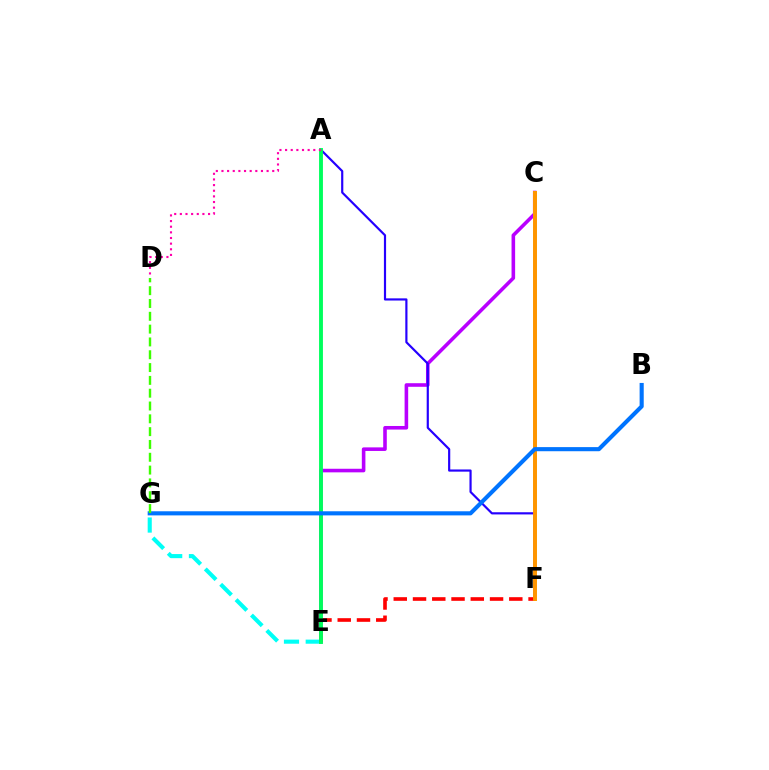{('C', 'E'): [{'color': '#b900ff', 'line_style': 'solid', 'thickness': 2.58}], ('E', 'G'): [{'color': '#00fff6', 'line_style': 'dashed', 'thickness': 2.95}], ('C', 'F'): [{'color': '#d1ff00', 'line_style': 'solid', 'thickness': 2.52}, {'color': '#ff9400', 'line_style': 'solid', 'thickness': 2.81}], ('A', 'F'): [{'color': '#2500ff', 'line_style': 'solid', 'thickness': 1.57}], ('E', 'F'): [{'color': '#ff0000', 'line_style': 'dashed', 'thickness': 2.62}], ('A', 'E'): [{'color': '#00ff5c', 'line_style': 'solid', 'thickness': 2.79}], ('B', 'G'): [{'color': '#0074ff', 'line_style': 'solid', 'thickness': 2.96}], ('D', 'G'): [{'color': '#3dff00', 'line_style': 'dashed', 'thickness': 1.74}], ('A', 'D'): [{'color': '#ff00ac', 'line_style': 'dotted', 'thickness': 1.53}]}